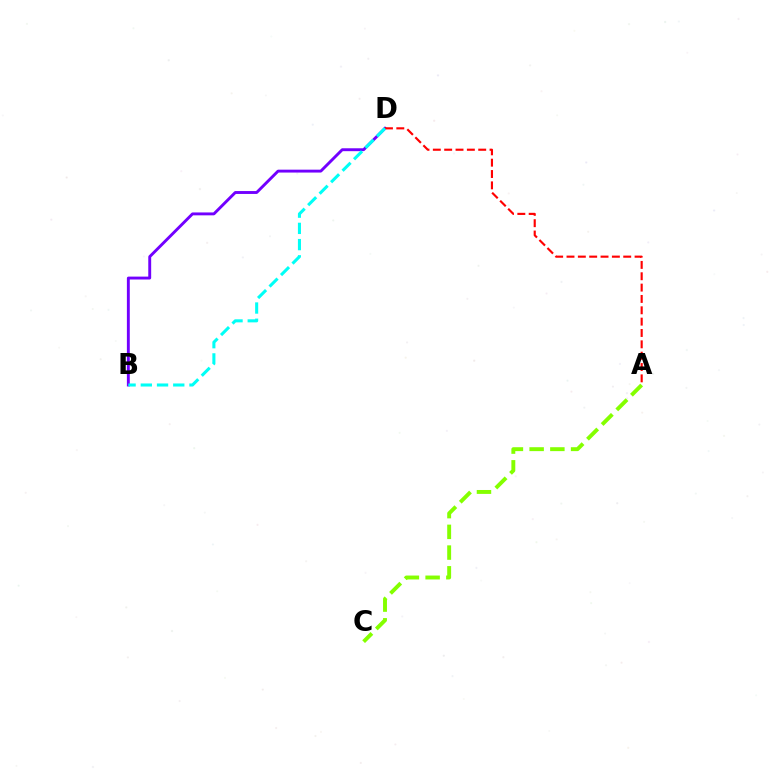{('A', 'C'): [{'color': '#84ff00', 'line_style': 'dashed', 'thickness': 2.82}], ('B', 'D'): [{'color': '#7200ff', 'line_style': 'solid', 'thickness': 2.09}, {'color': '#00fff6', 'line_style': 'dashed', 'thickness': 2.2}], ('A', 'D'): [{'color': '#ff0000', 'line_style': 'dashed', 'thickness': 1.54}]}